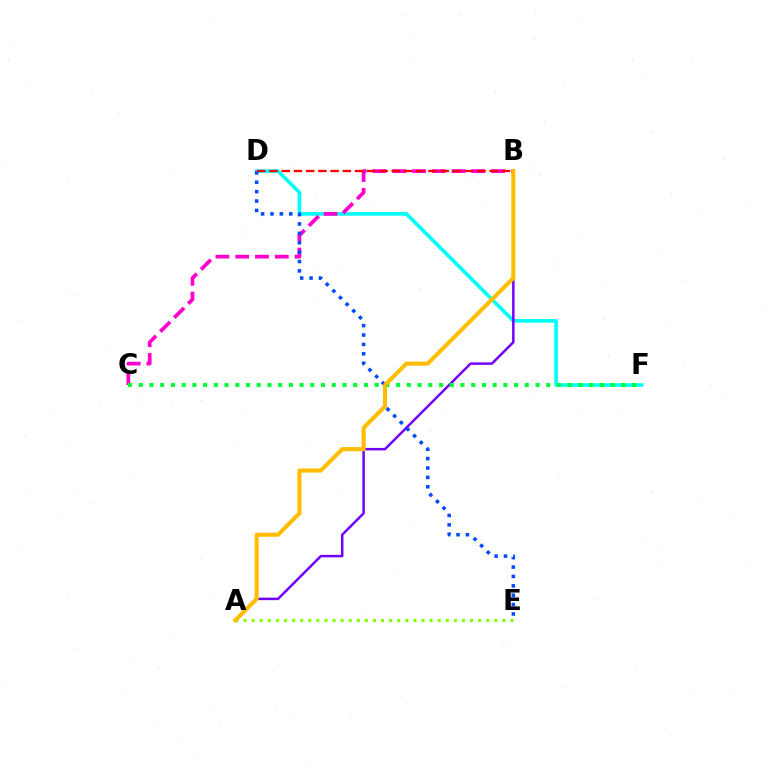{('D', 'F'): [{'color': '#00fff6', 'line_style': 'solid', 'thickness': 2.59}], ('A', 'B'): [{'color': '#7200ff', 'line_style': 'solid', 'thickness': 1.79}, {'color': '#ffbd00', 'line_style': 'solid', 'thickness': 2.94}], ('A', 'E'): [{'color': '#84ff00', 'line_style': 'dotted', 'thickness': 2.2}], ('B', 'C'): [{'color': '#ff00cf', 'line_style': 'dashed', 'thickness': 2.69}], ('C', 'F'): [{'color': '#00ff39', 'line_style': 'dotted', 'thickness': 2.91}], ('D', 'E'): [{'color': '#004bff', 'line_style': 'dotted', 'thickness': 2.55}], ('B', 'D'): [{'color': '#ff0000', 'line_style': 'dashed', 'thickness': 1.66}]}